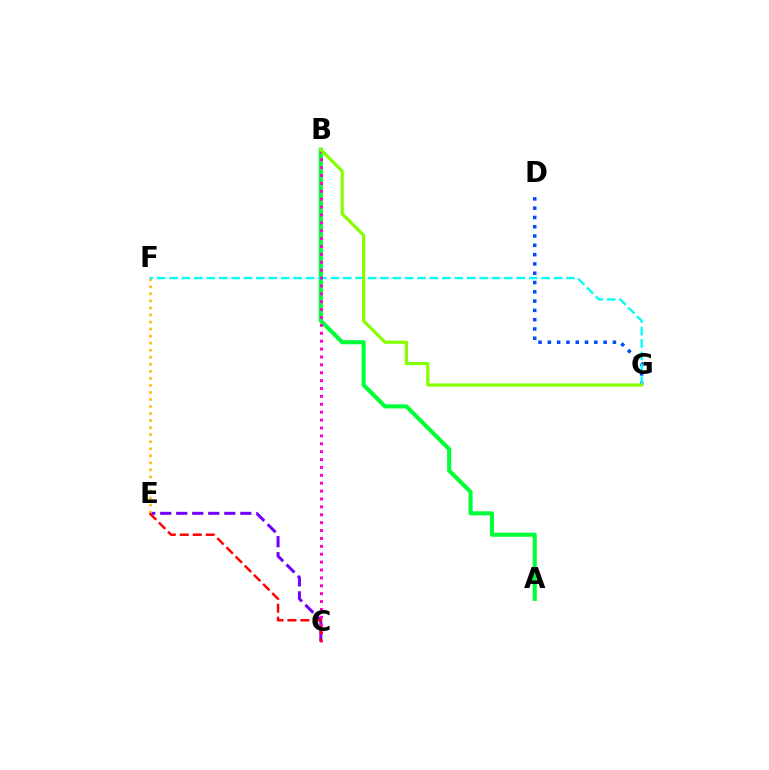{('A', 'B'): [{'color': '#00ff39', 'line_style': 'solid', 'thickness': 2.95}], ('C', 'E'): [{'color': '#7200ff', 'line_style': 'dashed', 'thickness': 2.18}, {'color': '#ff0000', 'line_style': 'dashed', 'thickness': 1.76}], ('E', 'F'): [{'color': '#ffbd00', 'line_style': 'dotted', 'thickness': 1.91}], ('D', 'G'): [{'color': '#004bff', 'line_style': 'dotted', 'thickness': 2.52}], ('F', 'G'): [{'color': '#00fff6', 'line_style': 'dashed', 'thickness': 1.68}], ('B', 'C'): [{'color': '#ff00cf', 'line_style': 'dotted', 'thickness': 2.14}], ('B', 'G'): [{'color': '#84ff00', 'line_style': 'solid', 'thickness': 2.29}]}